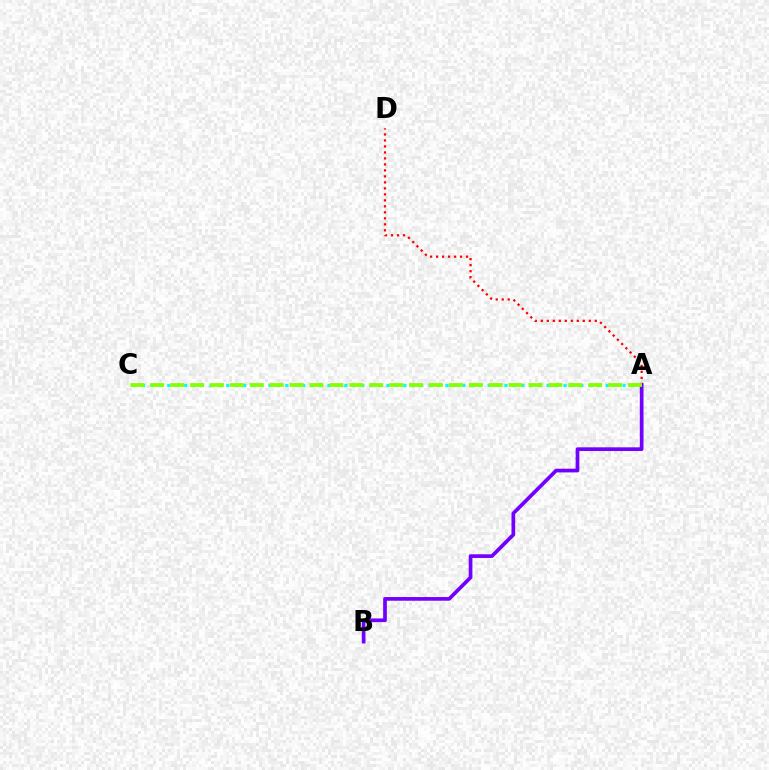{('A', 'D'): [{'color': '#ff0000', 'line_style': 'dotted', 'thickness': 1.63}], ('A', 'C'): [{'color': '#00fff6', 'line_style': 'dotted', 'thickness': 2.29}, {'color': '#84ff00', 'line_style': 'dashed', 'thickness': 2.7}], ('A', 'B'): [{'color': '#7200ff', 'line_style': 'solid', 'thickness': 2.66}]}